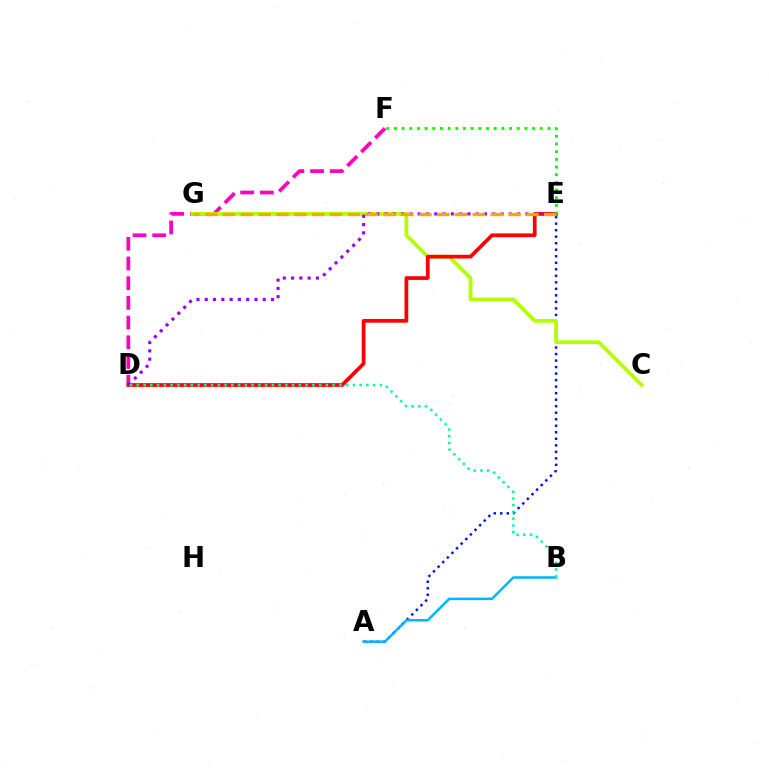{('A', 'E'): [{'color': '#0010ff', 'line_style': 'dotted', 'thickness': 1.77}], ('D', 'F'): [{'color': '#ff00bd', 'line_style': 'dashed', 'thickness': 2.68}], ('C', 'G'): [{'color': '#b3ff00', 'line_style': 'solid', 'thickness': 2.72}], ('D', 'E'): [{'color': '#ff0000', 'line_style': 'solid', 'thickness': 2.68}, {'color': '#9b00ff', 'line_style': 'dotted', 'thickness': 2.25}], ('E', 'G'): [{'color': '#ffa500', 'line_style': 'dashed', 'thickness': 2.42}], ('E', 'F'): [{'color': '#08ff00', 'line_style': 'dotted', 'thickness': 2.09}], ('A', 'B'): [{'color': '#00b5ff', 'line_style': 'solid', 'thickness': 1.81}], ('B', 'D'): [{'color': '#00ff9d', 'line_style': 'dotted', 'thickness': 1.83}]}